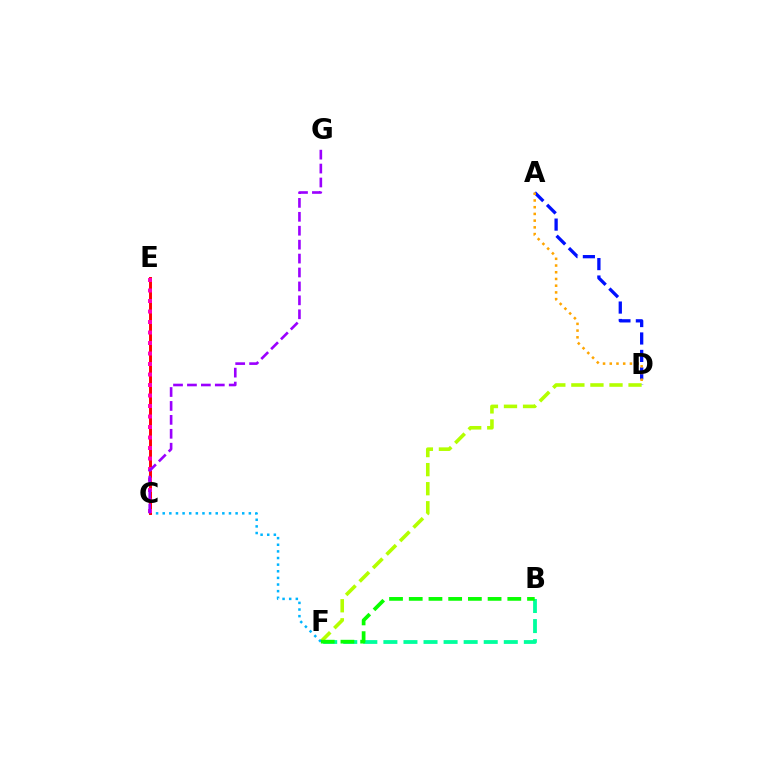{('A', 'D'): [{'color': '#0010ff', 'line_style': 'dashed', 'thickness': 2.37}, {'color': '#ffa500', 'line_style': 'dotted', 'thickness': 1.83}], ('D', 'F'): [{'color': '#b3ff00', 'line_style': 'dashed', 'thickness': 2.59}], ('C', 'F'): [{'color': '#00b5ff', 'line_style': 'dotted', 'thickness': 1.8}], ('C', 'E'): [{'color': '#ff0000', 'line_style': 'solid', 'thickness': 2.11}, {'color': '#ff00bd', 'line_style': 'dotted', 'thickness': 2.85}], ('B', 'F'): [{'color': '#00ff9d', 'line_style': 'dashed', 'thickness': 2.73}, {'color': '#08ff00', 'line_style': 'dashed', 'thickness': 2.68}], ('C', 'G'): [{'color': '#9b00ff', 'line_style': 'dashed', 'thickness': 1.89}]}